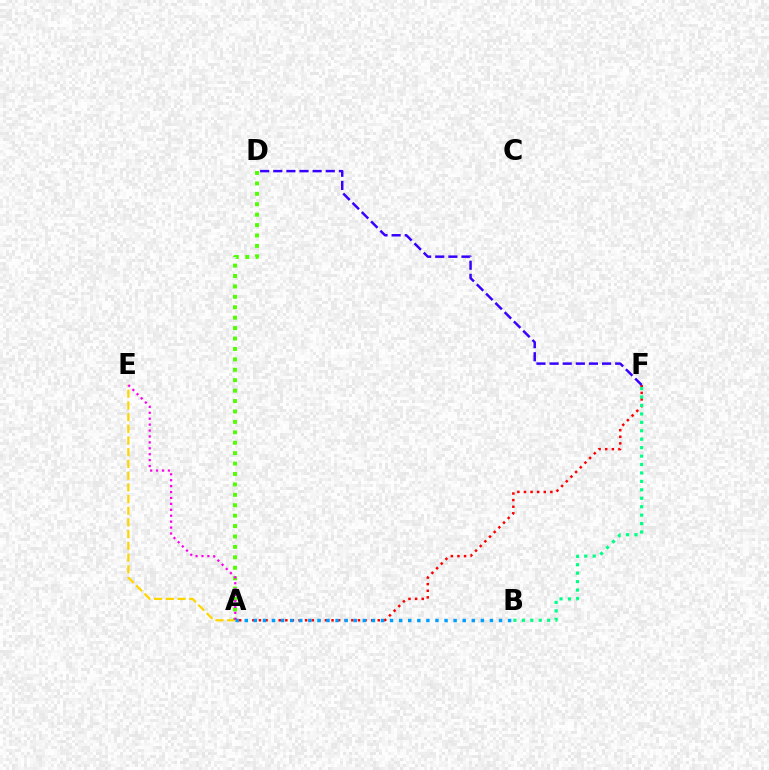{('A', 'E'): [{'color': '#ffd500', 'line_style': 'dashed', 'thickness': 1.59}, {'color': '#ff00ed', 'line_style': 'dotted', 'thickness': 1.61}], ('A', 'F'): [{'color': '#ff0000', 'line_style': 'dotted', 'thickness': 1.79}], ('A', 'D'): [{'color': '#4fff00', 'line_style': 'dotted', 'thickness': 2.83}], ('A', 'B'): [{'color': '#009eff', 'line_style': 'dotted', 'thickness': 2.47}], ('D', 'F'): [{'color': '#3700ff', 'line_style': 'dashed', 'thickness': 1.78}], ('B', 'F'): [{'color': '#00ff86', 'line_style': 'dotted', 'thickness': 2.29}]}